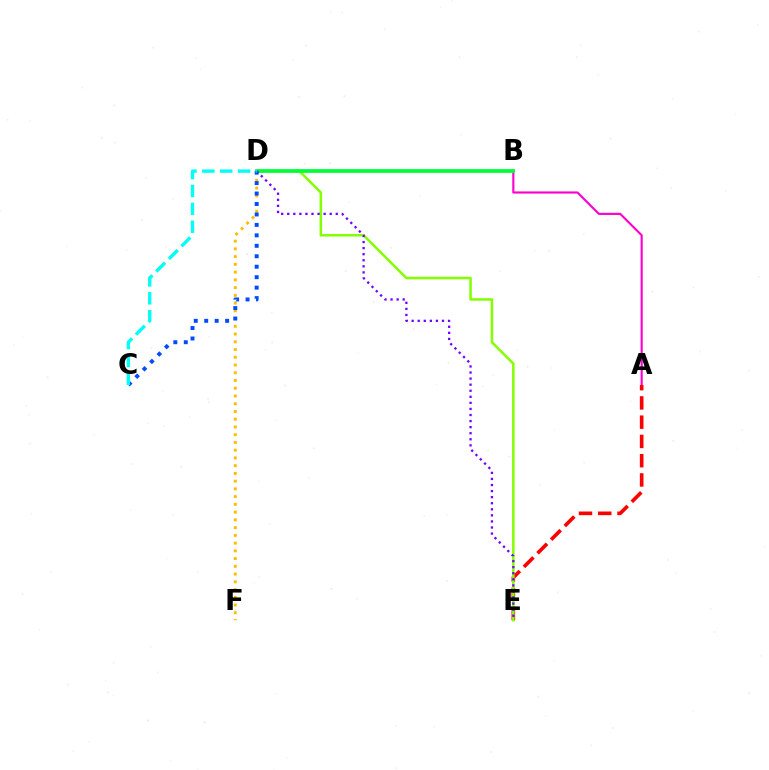{('A', 'B'): [{'color': '#ff00cf', 'line_style': 'solid', 'thickness': 1.54}], ('A', 'E'): [{'color': '#ff0000', 'line_style': 'dashed', 'thickness': 2.62}], ('D', 'E'): [{'color': '#84ff00', 'line_style': 'solid', 'thickness': 1.81}, {'color': '#7200ff', 'line_style': 'dotted', 'thickness': 1.65}], ('B', 'D'): [{'color': '#00ff39', 'line_style': 'solid', 'thickness': 2.71}], ('D', 'F'): [{'color': '#ffbd00', 'line_style': 'dotted', 'thickness': 2.1}], ('C', 'D'): [{'color': '#004bff', 'line_style': 'dotted', 'thickness': 2.84}, {'color': '#00fff6', 'line_style': 'dashed', 'thickness': 2.43}]}